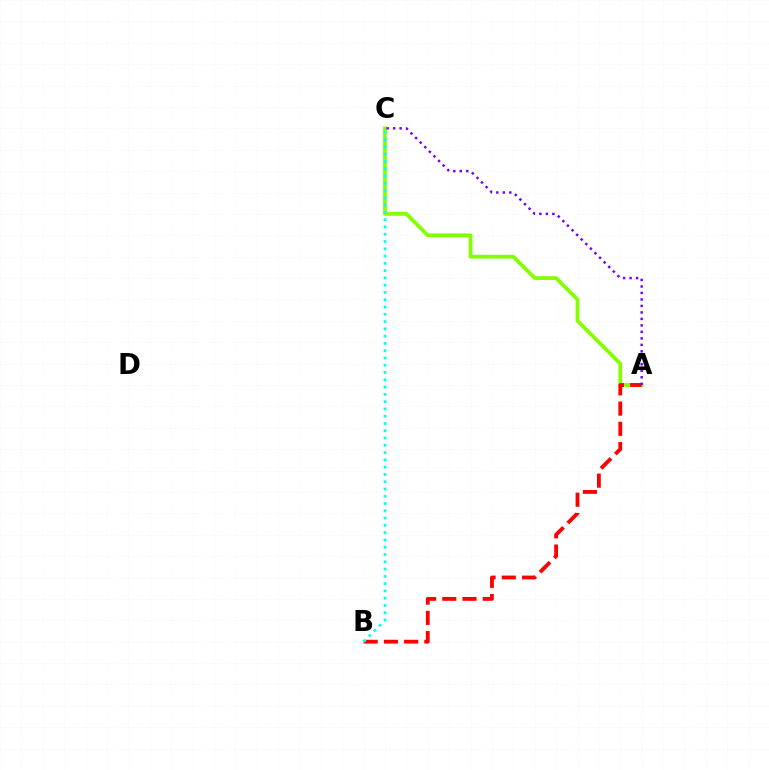{('A', 'C'): [{'color': '#84ff00', 'line_style': 'solid', 'thickness': 2.7}, {'color': '#7200ff', 'line_style': 'dotted', 'thickness': 1.76}], ('A', 'B'): [{'color': '#ff0000', 'line_style': 'dashed', 'thickness': 2.75}], ('B', 'C'): [{'color': '#00fff6', 'line_style': 'dotted', 'thickness': 1.98}]}